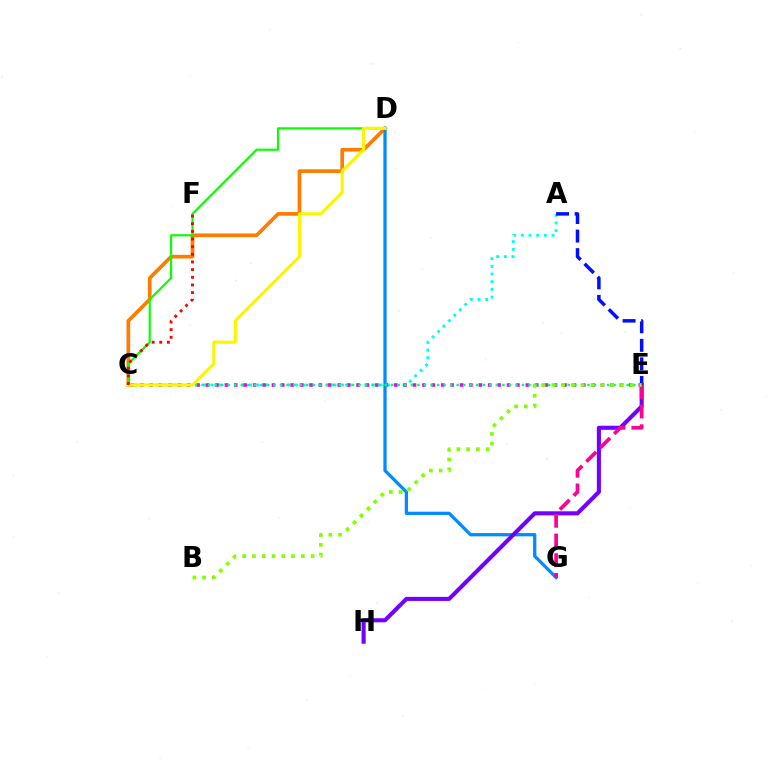{('A', 'C'): [{'color': '#00fff6', 'line_style': 'dotted', 'thickness': 2.09}], ('C', 'E'): [{'color': '#ee00ff', 'line_style': 'dotted', 'thickness': 2.56}, {'color': '#00ff74', 'line_style': 'dotted', 'thickness': 1.78}], ('C', 'D'): [{'color': '#ff7c00', 'line_style': 'solid', 'thickness': 2.65}, {'color': '#08ff00', 'line_style': 'solid', 'thickness': 1.56}, {'color': '#fcf500', 'line_style': 'solid', 'thickness': 2.3}], ('A', 'E'): [{'color': '#0010ff', 'line_style': 'dashed', 'thickness': 2.52}], ('D', 'G'): [{'color': '#008cff', 'line_style': 'solid', 'thickness': 2.35}], ('E', 'H'): [{'color': '#7200ff', 'line_style': 'solid', 'thickness': 2.94}], ('E', 'G'): [{'color': '#ff0094', 'line_style': 'dashed', 'thickness': 2.67}], ('B', 'E'): [{'color': '#84ff00', 'line_style': 'dotted', 'thickness': 2.66}], ('C', 'F'): [{'color': '#ff0000', 'line_style': 'dotted', 'thickness': 2.08}]}